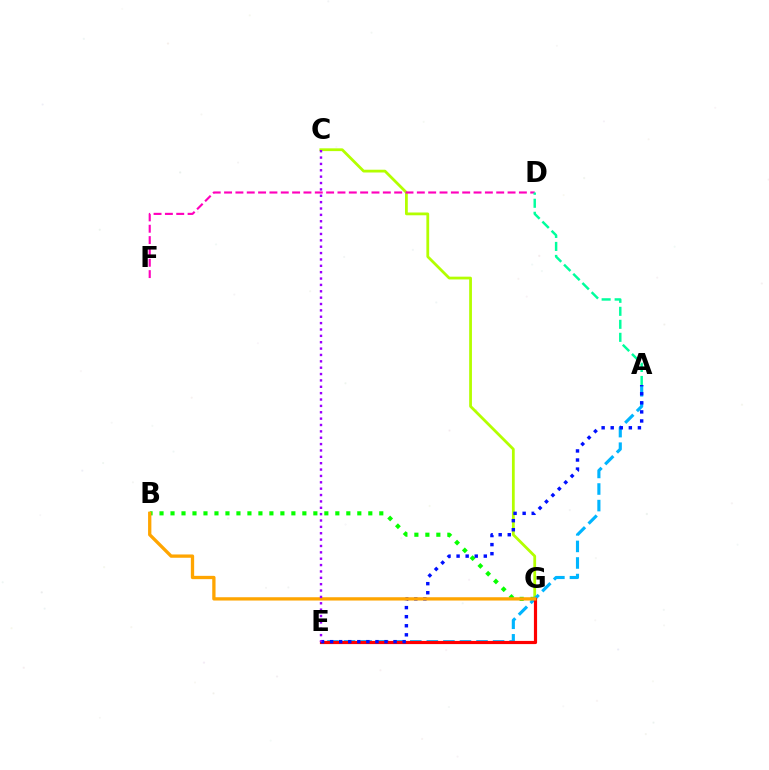{('C', 'G'): [{'color': '#b3ff00', 'line_style': 'solid', 'thickness': 2.0}], ('B', 'G'): [{'color': '#08ff00', 'line_style': 'dotted', 'thickness': 2.99}, {'color': '#ffa500', 'line_style': 'solid', 'thickness': 2.38}], ('D', 'F'): [{'color': '#ff00bd', 'line_style': 'dashed', 'thickness': 1.54}], ('A', 'E'): [{'color': '#00b5ff', 'line_style': 'dashed', 'thickness': 2.25}, {'color': '#0010ff', 'line_style': 'dotted', 'thickness': 2.46}], ('A', 'D'): [{'color': '#00ff9d', 'line_style': 'dashed', 'thickness': 1.77}], ('E', 'G'): [{'color': '#ff0000', 'line_style': 'solid', 'thickness': 2.29}], ('C', 'E'): [{'color': '#9b00ff', 'line_style': 'dotted', 'thickness': 1.73}]}